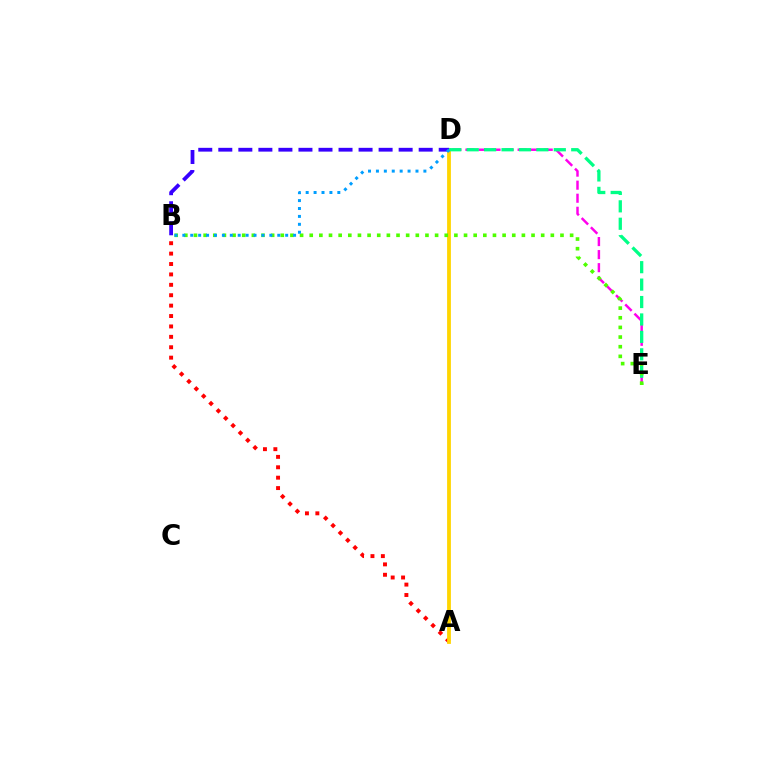{('A', 'B'): [{'color': '#ff0000', 'line_style': 'dotted', 'thickness': 2.83}], ('A', 'D'): [{'color': '#ffd500', 'line_style': 'solid', 'thickness': 2.74}], ('B', 'D'): [{'color': '#3700ff', 'line_style': 'dashed', 'thickness': 2.72}, {'color': '#009eff', 'line_style': 'dotted', 'thickness': 2.15}], ('D', 'E'): [{'color': '#ff00ed', 'line_style': 'dashed', 'thickness': 1.77}, {'color': '#00ff86', 'line_style': 'dashed', 'thickness': 2.37}], ('B', 'E'): [{'color': '#4fff00', 'line_style': 'dotted', 'thickness': 2.62}]}